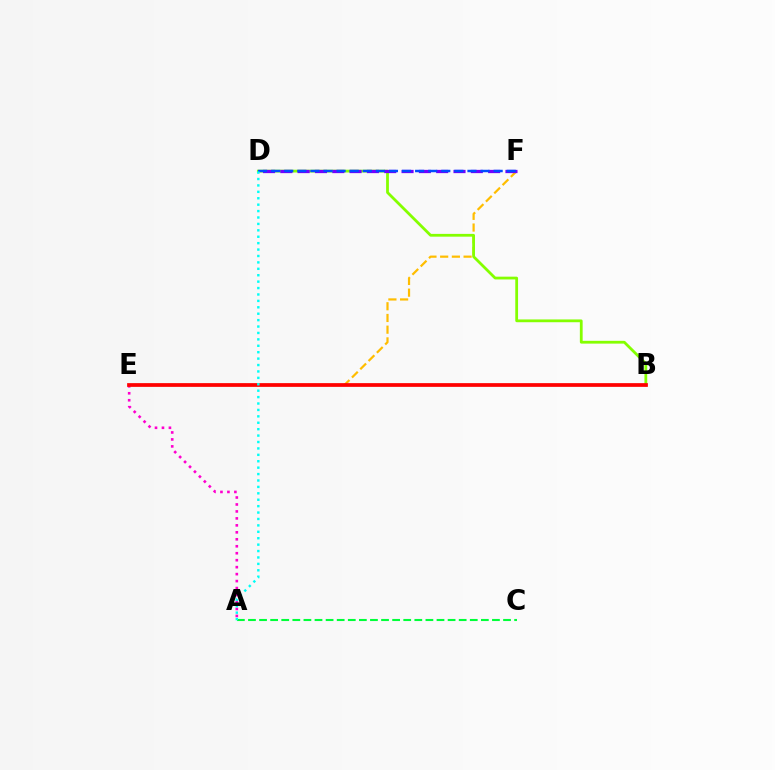{('E', 'F'): [{'color': '#ffbd00', 'line_style': 'dashed', 'thickness': 1.59}], ('A', 'E'): [{'color': '#ff00cf', 'line_style': 'dotted', 'thickness': 1.89}], ('B', 'D'): [{'color': '#84ff00', 'line_style': 'solid', 'thickness': 2.0}], ('D', 'F'): [{'color': '#7200ff', 'line_style': 'dashed', 'thickness': 2.35}, {'color': '#004bff', 'line_style': 'dashed', 'thickness': 1.78}], ('A', 'C'): [{'color': '#00ff39', 'line_style': 'dashed', 'thickness': 1.51}], ('B', 'E'): [{'color': '#ff0000', 'line_style': 'solid', 'thickness': 2.68}], ('A', 'D'): [{'color': '#00fff6', 'line_style': 'dotted', 'thickness': 1.74}]}